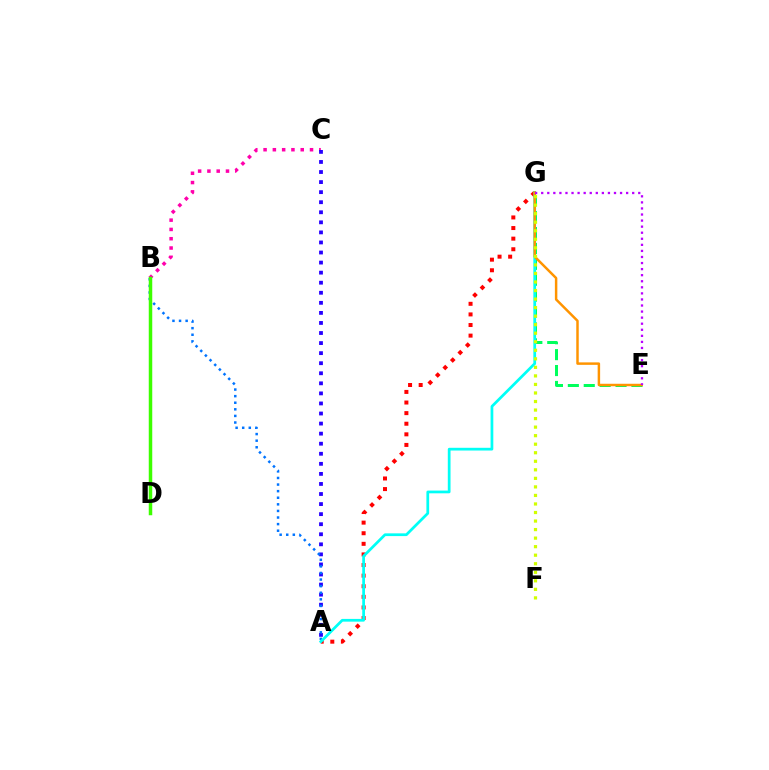{('B', 'C'): [{'color': '#ff00ac', 'line_style': 'dotted', 'thickness': 2.52}], ('E', 'G'): [{'color': '#00ff5c', 'line_style': 'dashed', 'thickness': 2.16}, {'color': '#ff9400', 'line_style': 'solid', 'thickness': 1.78}, {'color': '#b900ff', 'line_style': 'dotted', 'thickness': 1.65}], ('A', 'G'): [{'color': '#ff0000', 'line_style': 'dotted', 'thickness': 2.88}, {'color': '#00fff6', 'line_style': 'solid', 'thickness': 1.97}], ('A', 'C'): [{'color': '#2500ff', 'line_style': 'dotted', 'thickness': 2.73}], ('A', 'B'): [{'color': '#0074ff', 'line_style': 'dotted', 'thickness': 1.79}], ('B', 'D'): [{'color': '#3dff00', 'line_style': 'solid', 'thickness': 2.51}], ('F', 'G'): [{'color': '#d1ff00', 'line_style': 'dotted', 'thickness': 2.32}]}